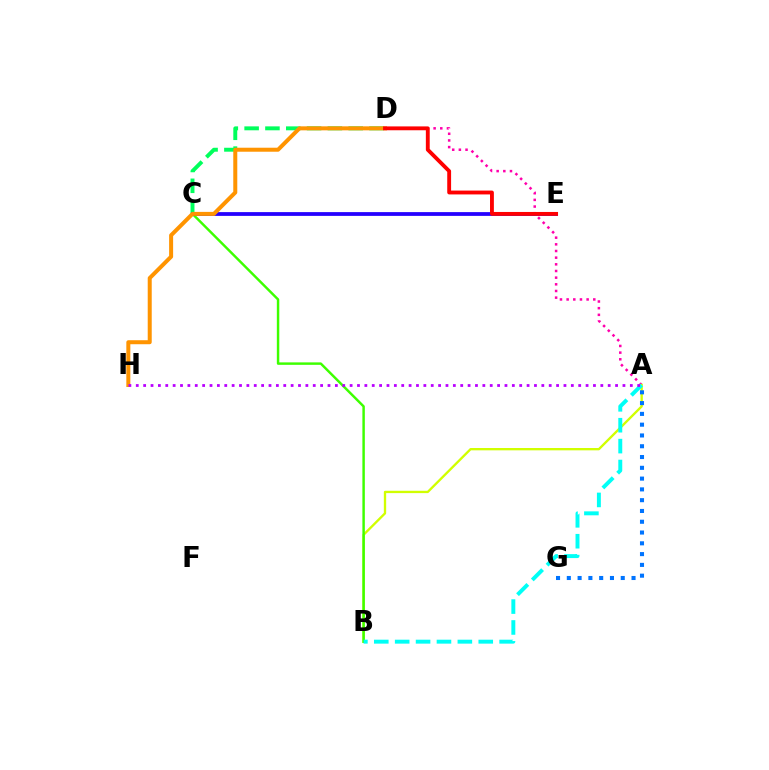{('A', 'D'): [{'color': '#ff00ac', 'line_style': 'dotted', 'thickness': 1.81}], ('A', 'B'): [{'color': '#d1ff00', 'line_style': 'solid', 'thickness': 1.68}, {'color': '#00fff6', 'line_style': 'dashed', 'thickness': 2.84}], ('A', 'G'): [{'color': '#0074ff', 'line_style': 'dotted', 'thickness': 2.93}], ('B', 'C'): [{'color': '#3dff00', 'line_style': 'solid', 'thickness': 1.77}], ('C', 'D'): [{'color': '#00ff5c', 'line_style': 'dashed', 'thickness': 2.83}], ('C', 'E'): [{'color': '#2500ff', 'line_style': 'solid', 'thickness': 2.72}], ('D', 'H'): [{'color': '#ff9400', 'line_style': 'solid', 'thickness': 2.88}], ('A', 'H'): [{'color': '#b900ff', 'line_style': 'dotted', 'thickness': 2.0}], ('D', 'E'): [{'color': '#ff0000', 'line_style': 'solid', 'thickness': 2.78}]}